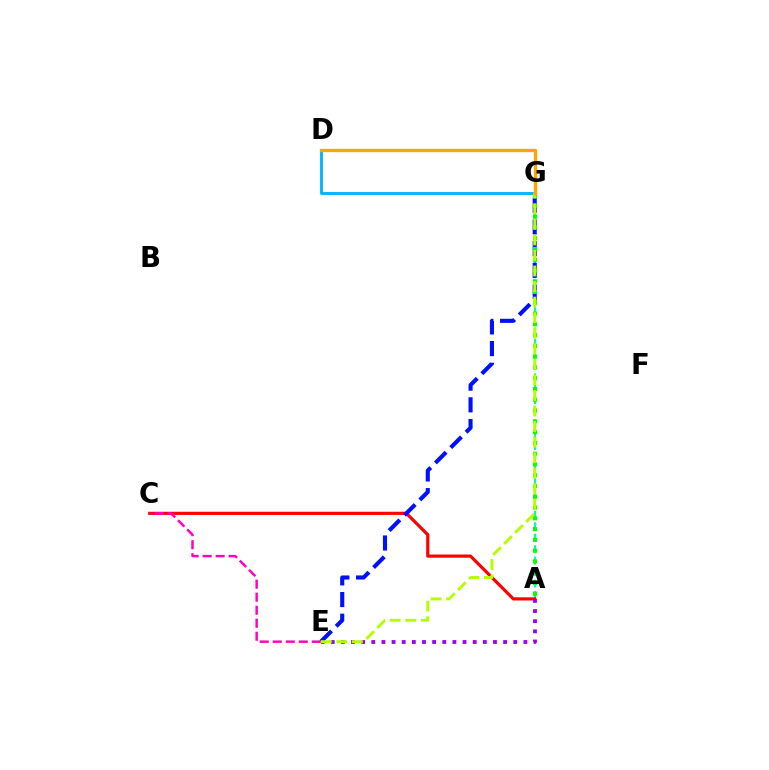{('A', 'G'): [{'color': '#00ff9d', 'line_style': 'dashed', 'thickness': 1.56}, {'color': '#08ff00', 'line_style': 'dotted', 'thickness': 2.93}], ('A', 'C'): [{'color': '#ff0000', 'line_style': 'solid', 'thickness': 2.29}], ('A', 'E'): [{'color': '#9b00ff', 'line_style': 'dotted', 'thickness': 2.76}], ('E', 'G'): [{'color': '#0010ff', 'line_style': 'dashed', 'thickness': 2.95}, {'color': '#b3ff00', 'line_style': 'dashed', 'thickness': 2.11}], ('C', 'E'): [{'color': '#ff00bd', 'line_style': 'dashed', 'thickness': 1.77}], ('D', 'G'): [{'color': '#00b5ff', 'line_style': 'solid', 'thickness': 2.07}, {'color': '#ffa500', 'line_style': 'solid', 'thickness': 2.4}]}